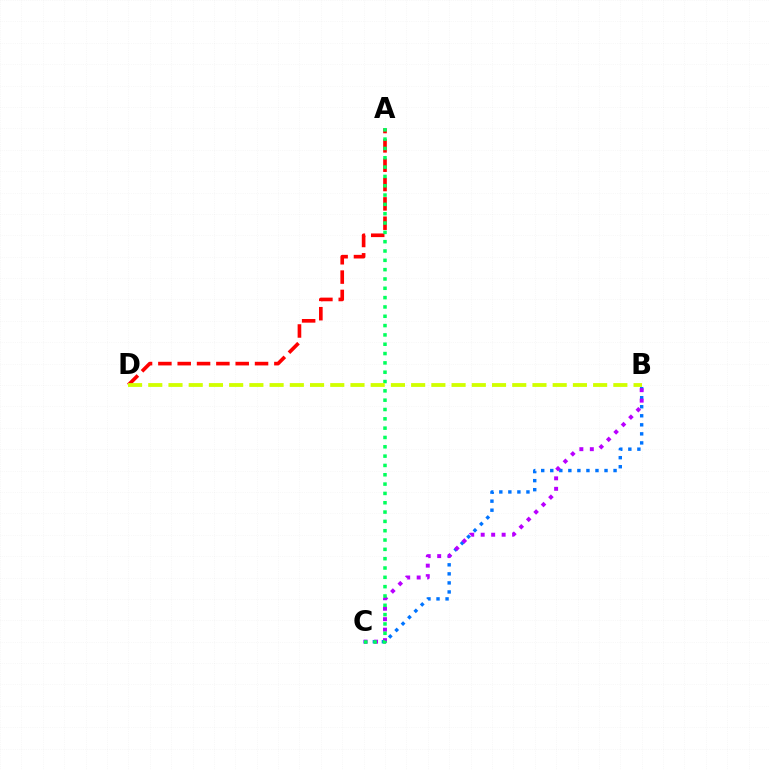{('B', 'C'): [{'color': '#0074ff', 'line_style': 'dotted', 'thickness': 2.46}, {'color': '#b900ff', 'line_style': 'dotted', 'thickness': 2.85}], ('A', 'D'): [{'color': '#ff0000', 'line_style': 'dashed', 'thickness': 2.63}], ('A', 'C'): [{'color': '#00ff5c', 'line_style': 'dotted', 'thickness': 2.53}], ('B', 'D'): [{'color': '#d1ff00', 'line_style': 'dashed', 'thickness': 2.75}]}